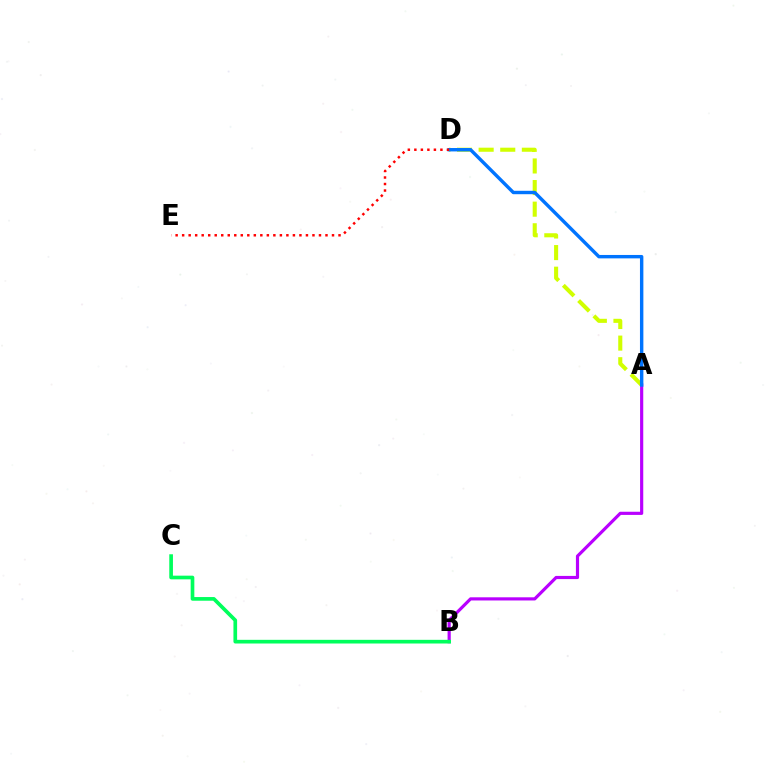{('A', 'B'): [{'color': '#b900ff', 'line_style': 'solid', 'thickness': 2.28}], ('A', 'D'): [{'color': '#d1ff00', 'line_style': 'dashed', 'thickness': 2.93}, {'color': '#0074ff', 'line_style': 'solid', 'thickness': 2.46}], ('B', 'C'): [{'color': '#00ff5c', 'line_style': 'solid', 'thickness': 2.64}], ('D', 'E'): [{'color': '#ff0000', 'line_style': 'dotted', 'thickness': 1.77}]}